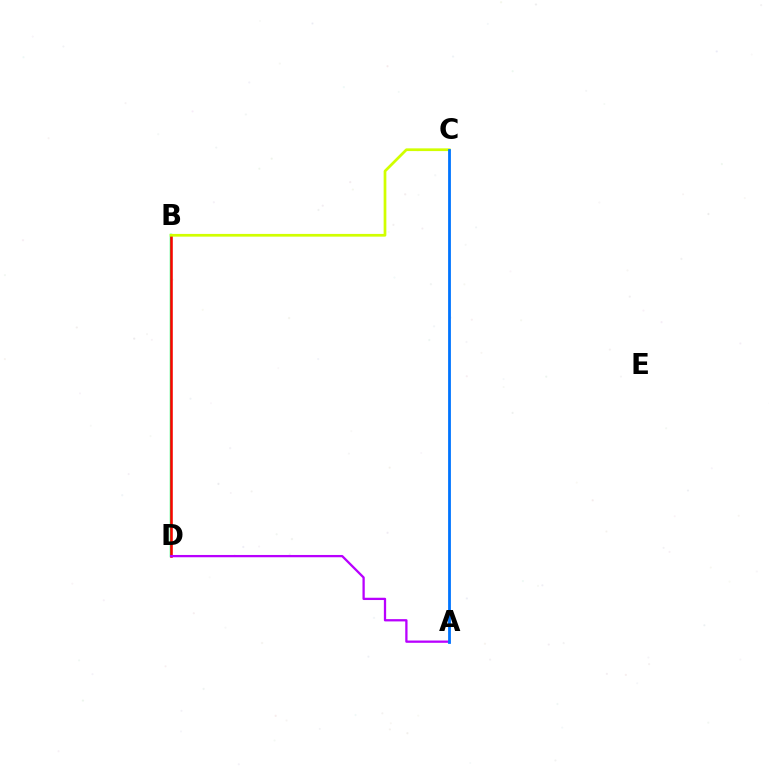{('B', 'D'): [{'color': '#00ff5c', 'line_style': 'solid', 'thickness': 1.76}, {'color': '#ff0000', 'line_style': 'solid', 'thickness': 1.81}], ('A', 'D'): [{'color': '#b900ff', 'line_style': 'solid', 'thickness': 1.64}], ('B', 'C'): [{'color': '#d1ff00', 'line_style': 'solid', 'thickness': 1.97}], ('A', 'C'): [{'color': '#0074ff', 'line_style': 'solid', 'thickness': 2.02}]}